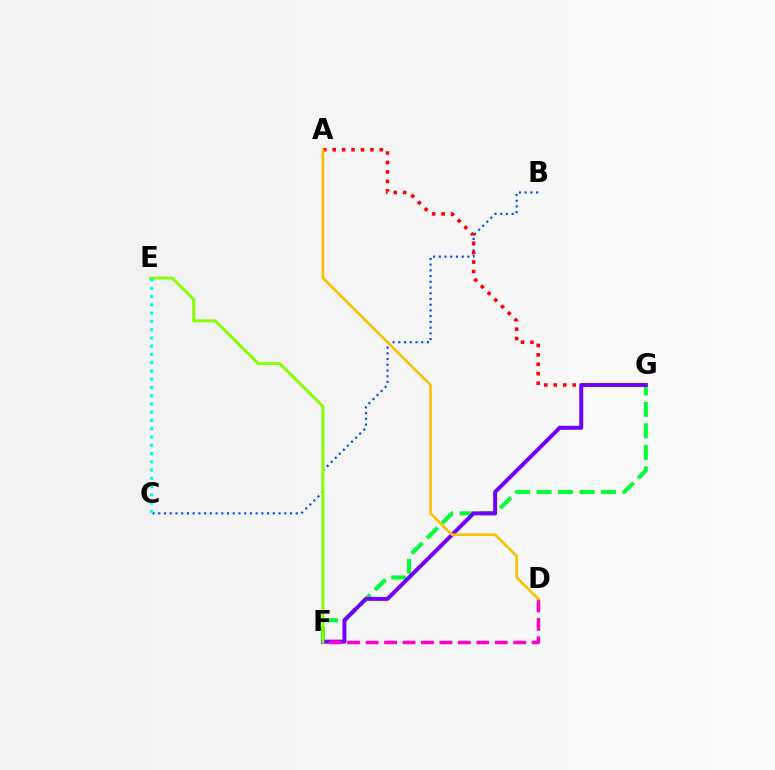{('B', 'C'): [{'color': '#004bff', 'line_style': 'dotted', 'thickness': 1.56}], ('F', 'G'): [{'color': '#00ff39', 'line_style': 'dashed', 'thickness': 2.92}, {'color': '#7200ff', 'line_style': 'solid', 'thickness': 2.85}], ('A', 'G'): [{'color': '#ff0000', 'line_style': 'dotted', 'thickness': 2.57}], ('E', 'F'): [{'color': '#84ff00', 'line_style': 'solid', 'thickness': 2.1}], ('C', 'E'): [{'color': '#00fff6', 'line_style': 'dotted', 'thickness': 2.24}], ('D', 'F'): [{'color': '#ff00cf', 'line_style': 'dashed', 'thickness': 2.51}], ('A', 'D'): [{'color': '#ffbd00', 'line_style': 'solid', 'thickness': 1.87}]}